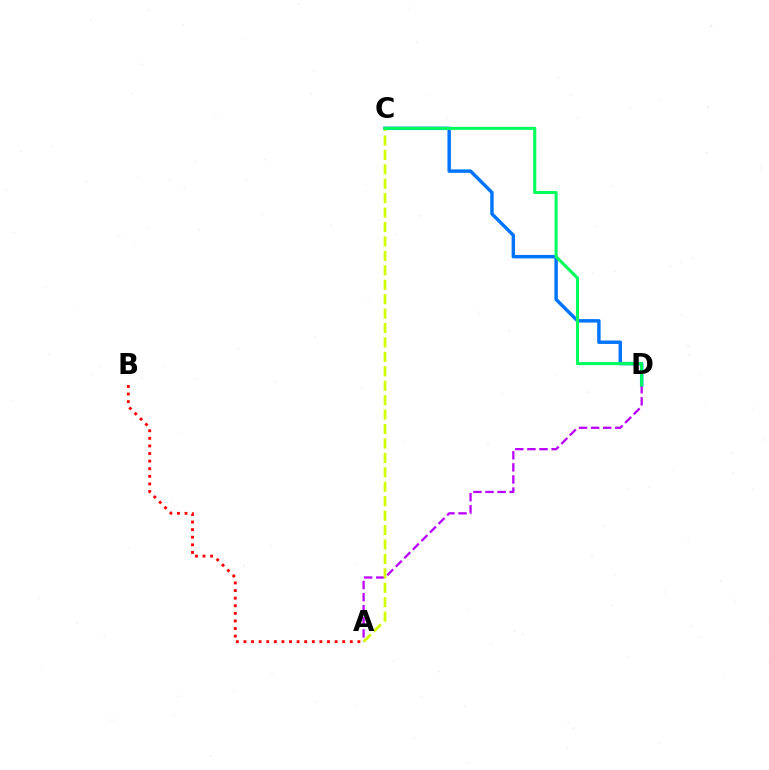{('C', 'D'): [{'color': '#0074ff', 'line_style': 'solid', 'thickness': 2.47}, {'color': '#00ff5c', 'line_style': 'solid', 'thickness': 2.2}], ('A', 'D'): [{'color': '#b900ff', 'line_style': 'dashed', 'thickness': 1.64}], ('A', 'B'): [{'color': '#ff0000', 'line_style': 'dotted', 'thickness': 2.06}], ('A', 'C'): [{'color': '#d1ff00', 'line_style': 'dashed', 'thickness': 1.96}]}